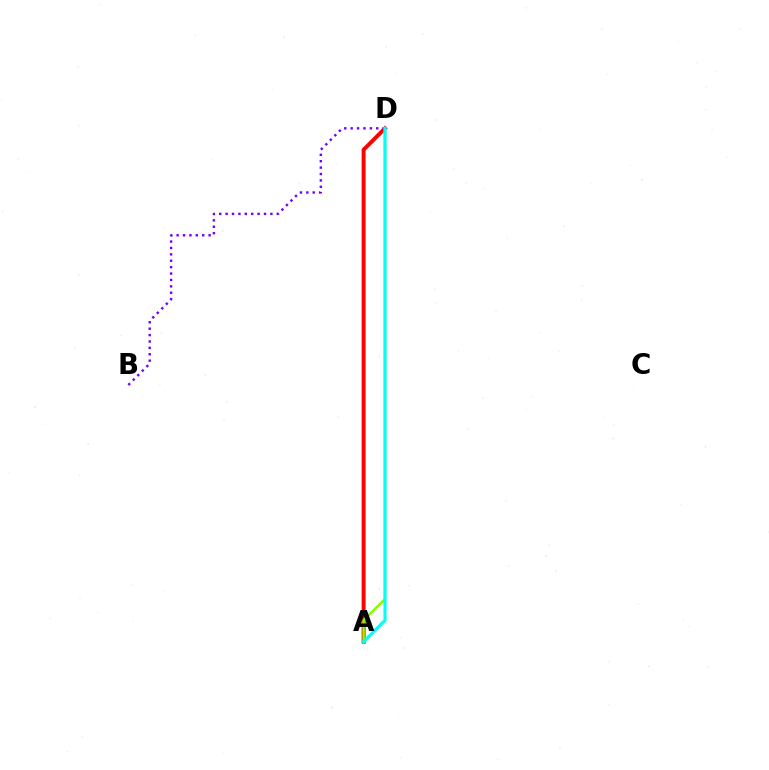{('A', 'D'): [{'color': '#ff0000', 'line_style': 'solid', 'thickness': 2.83}, {'color': '#84ff00', 'line_style': 'solid', 'thickness': 1.77}, {'color': '#00fff6', 'line_style': 'solid', 'thickness': 2.23}], ('B', 'D'): [{'color': '#7200ff', 'line_style': 'dotted', 'thickness': 1.74}]}